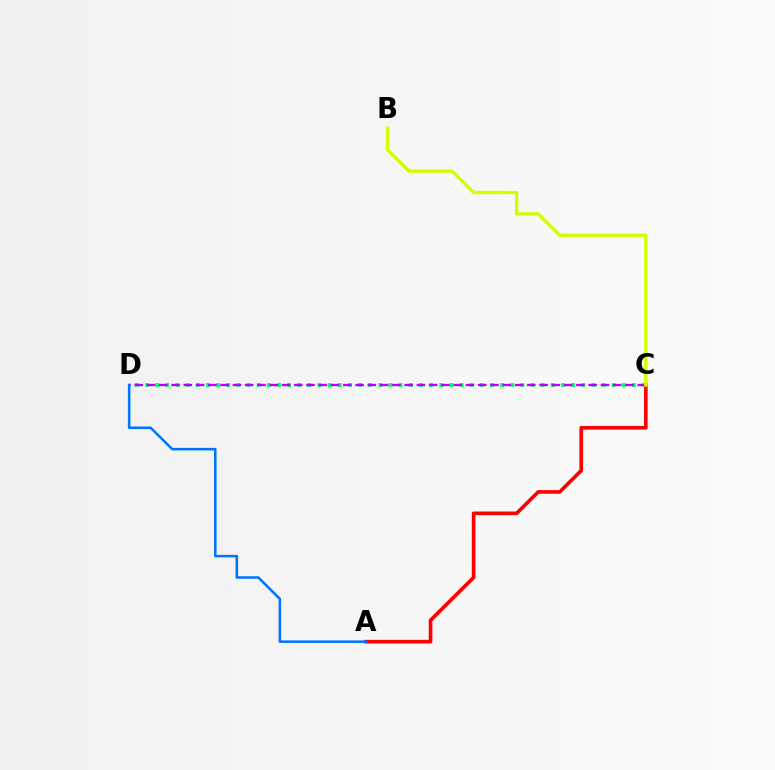{('C', 'D'): [{'color': '#00ff5c', 'line_style': 'dotted', 'thickness': 2.76}, {'color': '#b900ff', 'line_style': 'dashed', 'thickness': 1.67}], ('A', 'C'): [{'color': '#ff0000', 'line_style': 'solid', 'thickness': 2.62}], ('A', 'D'): [{'color': '#0074ff', 'line_style': 'solid', 'thickness': 1.83}], ('B', 'C'): [{'color': '#d1ff00', 'line_style': 'solid', 'thickness': 2.44}]}